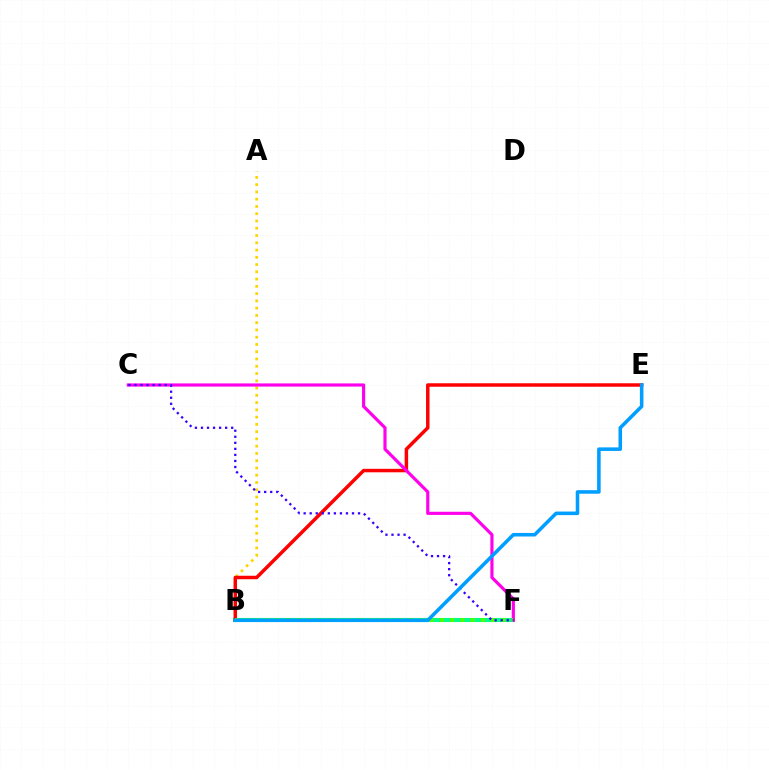{('A', 'B'): [{'color': '#ffd500', 'line_style': 'dotted', 'thickness': 1.97}], ('B', 'F'): [{'color': '#00ff86', 'line_style': 'solid', 'thickness': 2.96}, {'color': '#4fff00', 'line_style': 'dotted', 'thickness': 2.78}], ('B', 'E'): [{'color': '#ff0000', 'line_style': 'solid', 'thickness': 2.5}, {'color': '#009eff', 'line_style': 'solid', 'thickness': 2.56}], ('C', 'F'): [{'color': '#ff00ed', 'line_style': 'solid', 'thickness': 2.28}, {'color': '#3700ff', 'line_style': 'dotted', 'thickness': 1.64}]}